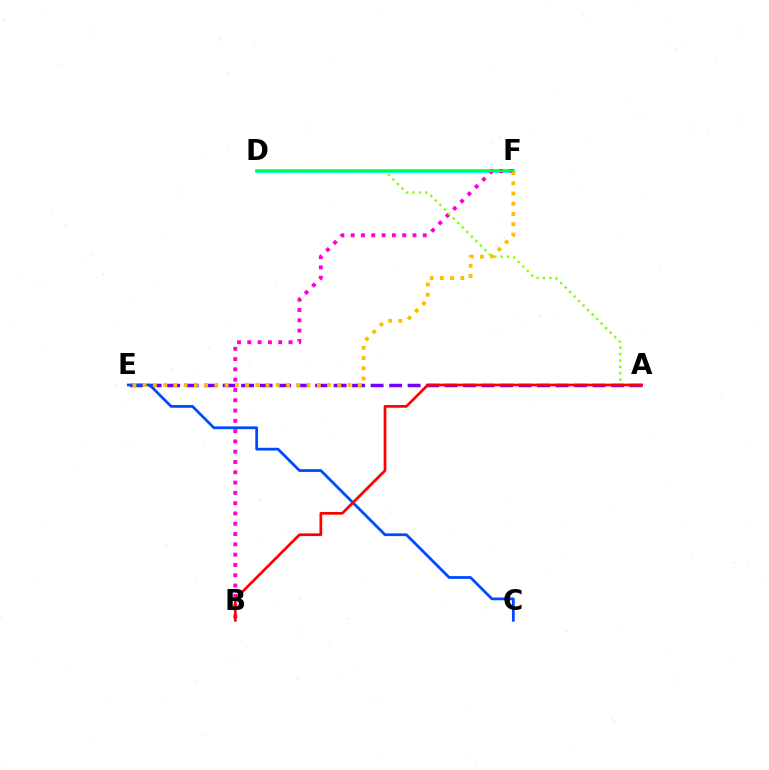{('D', 'F'): [{'color': '#00fff6', 'line_style': 'solid', 'thickness': 2.84}, {'color': '#00ff39', 'line_style': 'solid', 'thickness': 1.53}], ('B', 'F'): [{'color': '#ff00cf', 'line_style': 'dotted', 'thickness': 2.8}], ('A', 'E'): [{'color': '#7200ff', 'line_style': 'dashed', 'thickness': 2.51}], ('A', 'D'): [{'color': '#84ff00', 'line_style': 'dotted', 'thickness': 1.73}], ('C', 'E'): [{'color': '#004bff', 'line_style': 'solid', 'thickness': 2.01}], ('E', 'F'): [{'color': '#ffbd00', 'line_style': 'dotted', 'thickness': 2.78}], ('A', 'B'): [{'color': '#ff0000', 'line_style': 'solid', 'thickness': 1.95}]}